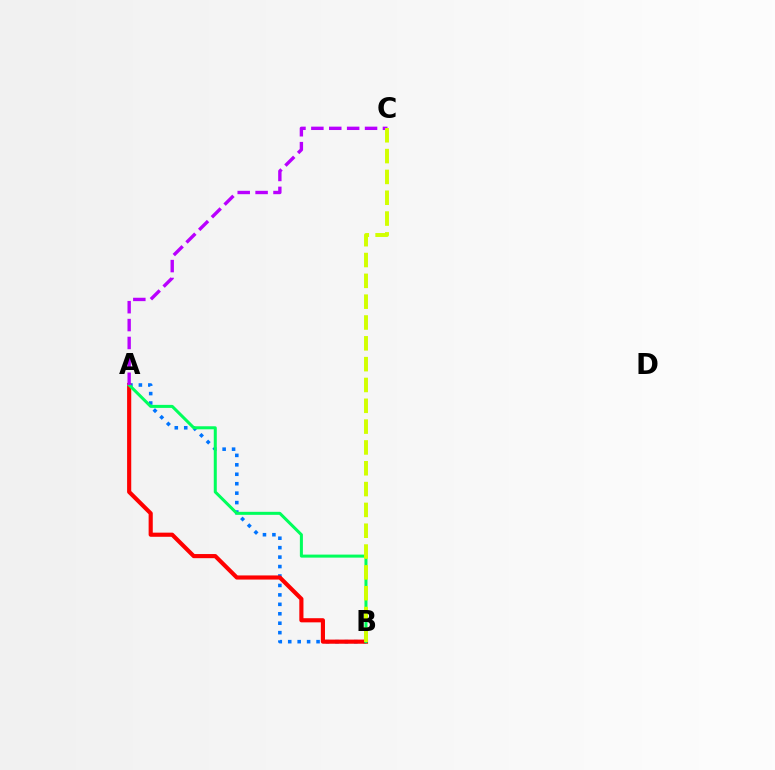{('A', 'B'): [{'color': '#0074ff', 'line_style': 'dotted', 'thickness': 2.57}, {'color': '#ff0000', 'line_style': 'solid', 'thickness': 2.98}, {'color': '#00ff5c', 'line_style': 'solid', 'thickness': 2.18}], ('A', 'C'): [{'color': '#b900ff', 'line_style': 'dashed', 'thickness': 2.43}], ('B', 'C'): [{'color': '#d1ff00', 'line_style': 'dashed', 'thickness': 2.83}]}